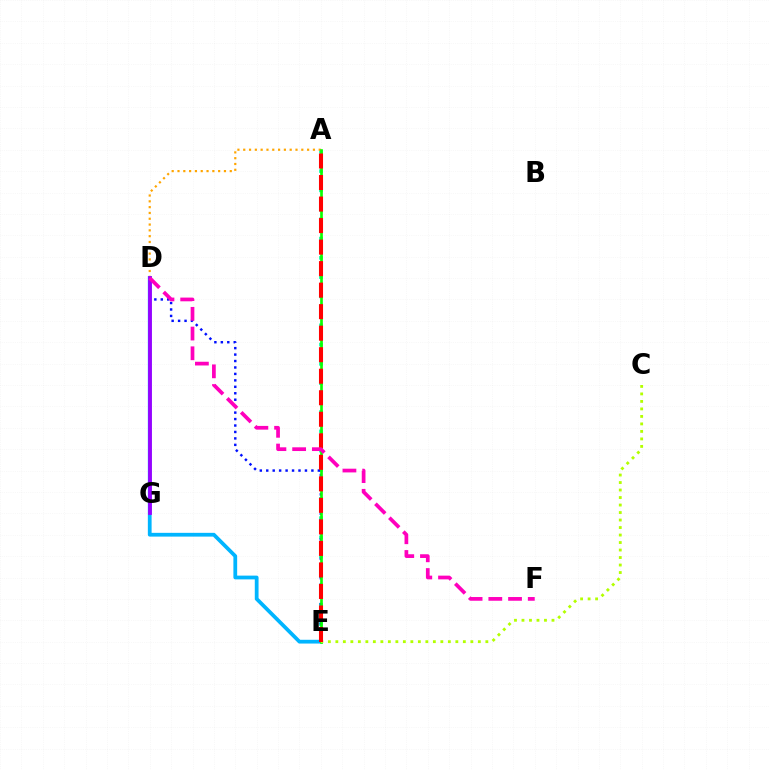{('A', 'E'): [{'color': '#00ff9d', 'line_style': 'dotted', 'thickness': 2.62}, {'color': '#08ff00', 'line_style': 'solid', 'thickness': 1.92}, {'color': '#ff0000', 'line_style': 'dashed', 'thickness': 2.92}], ('D', 'E'): [{'color': '#0010ff', 'line_style': 'dotted', 'thickness': 1.75}, {'color': '#00b5ff', 'line_style': 'solid', 'thickness': 2.71}], ('A', 'D'): [{'color': '#ffa500', 'line_style': 'dotted', 'thickness': 1.58}], ('C', 'E'): [{'color': '#b3ff00', 'line_style': 'dotted', 'thickness': 2.04}], ('D', 'G'): [{'color': '#9b00ff', 'line_style': 'solid', 'thickness': 2.74}], ('D', 'F'): [{'color': '#ff00bd', 'line_style': 'dashed', 'thickness': 2.68}]}